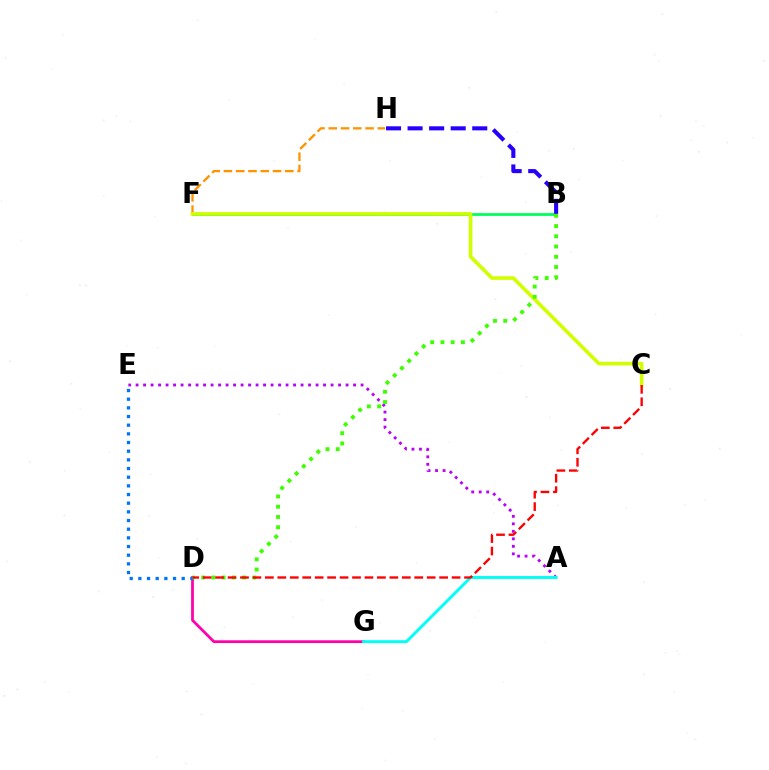{('F', 'H'): [{'color': '#ff9400', 'line_style': 'dashed', 'thickness': 1.67}], ('A', 'E'): [{'color': '#b900ff', 'line_style': 'dotted', 'thickness': 2.04}], ('B', 'F'): [{'color': '#00ff5c', 'line_style': 'solid', 'thickness': 2.01}], ('B', 'H'): [{'color': '#2500ff', 'line_style': 'dashed', 'thickness': 2.93}], ('D', 'G'): [{'color': '#ff00ac', 'line_style': 'solid', 'thickness': 1.99}], ('C', 'F'): [{'color': '#d1ff00', 'line_style': 'solid', 'thickness': 2.6}], ('A', 'G'): [{'color': '#00fff6', 'line_style': 'solid', 'thickness': 2.11}], ('D', 'E'): [{'color': '#0074ff', 'line_style': 'dotted', 'thickness': 2.35}], ('B', 'D'): [{'color': '#3dff00', 'line_style': 'dotted', 'thickness': 2.78}], ('C', 'D'): [{'color': '#ff0000', 'line_style': 'dashed', 'thickness': 1.69}]}